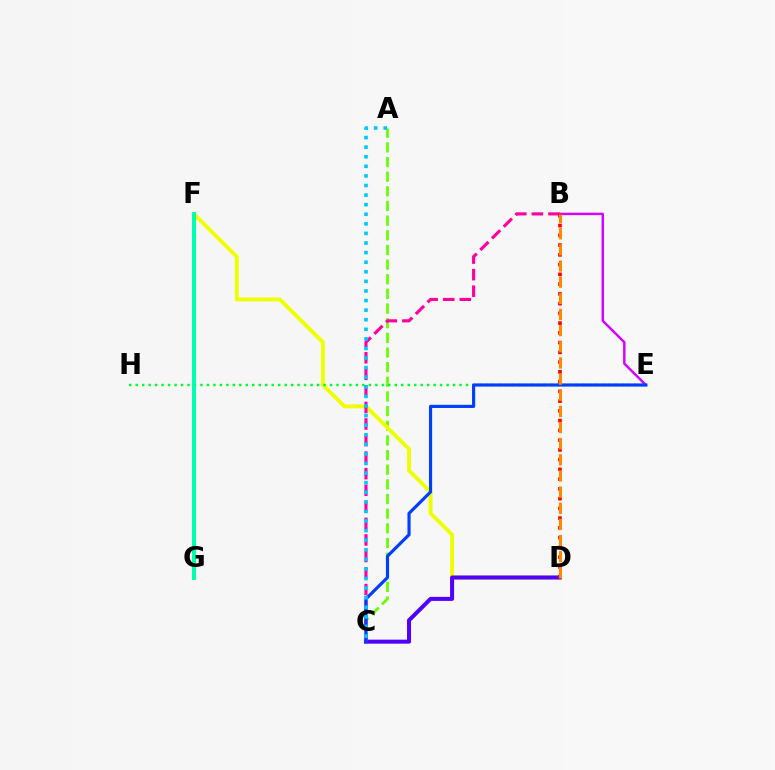{('A', 'C'): [{'color': '#66ff00', 'line_style': 'dashed', 'thickness': 1.99}, {'color': '#00c7ff', 'line_style': 'dotted', 'thickness': 2.6}], ('D', 'F'): [{'color': '#eeff00', 'line_style': 'solid', 'thickness': 2.79}], ('B', 'E'): [{'color': '#d600ff', 'line_style': 'solid', 'thickness': 1.76}], ('C', 'D'): [{'color': '#4f00ff', 'line_style': 'solid', 'thickness': 2.9}], ('B', 'C'): [{'color': '#ff00a0', 'line_style': 'dashed', 'thickness': 2.25}], ('E', 'H'): [{'color': '#00ff27', 'line_style': 'dotted', 'thickness': 1.76}], ('C', 'E'): [{'color': '#003fff', 'line_style': 'solid', 'thickness': 2.28}], ('B', 'D'): [{'color': '#ff0000', 'line_style': 'dotted', 'thickness': 2.65}, {'color': '#ff8800', 'line_style': 'dashed', 'thickness': 2.19}], ('F', 'G'): [{'color': '#00ffaf', 'line_style': 'solid', 'thickness': 2.9}]}